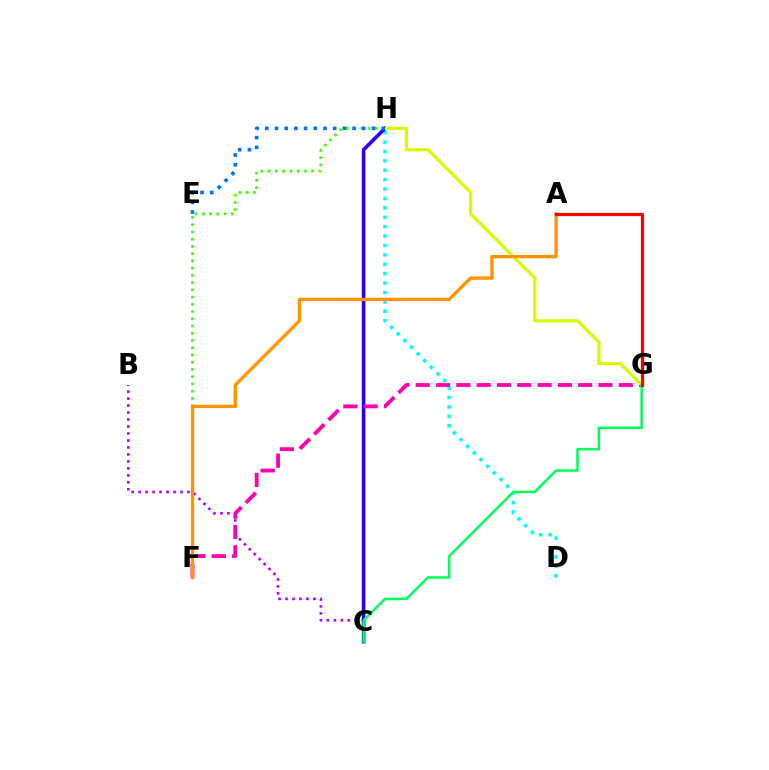{('D', 'H'): [{'color': '#00fff6', 'line_style': 'dotted', 'thickness': 2.55}], ('B', 'C'): [{'color': '#b900ff', 'line_style': 'dotted', 'thickness': 1.9}], ('C', 'H'): [{'color': '#2500ff', 'line_style': 'solid', 'thickness': 2.59}], ('F', 'G'): [{'color': '#ff00ac', 'line_style': 'dashed', 'thickness': 2.76}], ('G', 'H'): [{'color': '#d1ff00', 'line_style': 'solid', 'thickness': 2.3}], ('F', 'H'): [{'color': '#3dff00', 'line_style': 'dotted', 'thickness': 1.97}], ('C', 'G'): [{'color': '#00ff5c', 'line_style': 'solid', 'thickness': 1.82}], ('E', 'H'): [{'color': '#0074ff', 'line_style': 'dotted', 'thickness': 2.64}], ('A', 'F'): [{'color': '#ff9400', 'line_style': 'solid', 'thickness': 2.42}], ('A', 'G'): [{'color': '#ff0000', 'line_style': 'solid', 'thickness': 2.34}]}